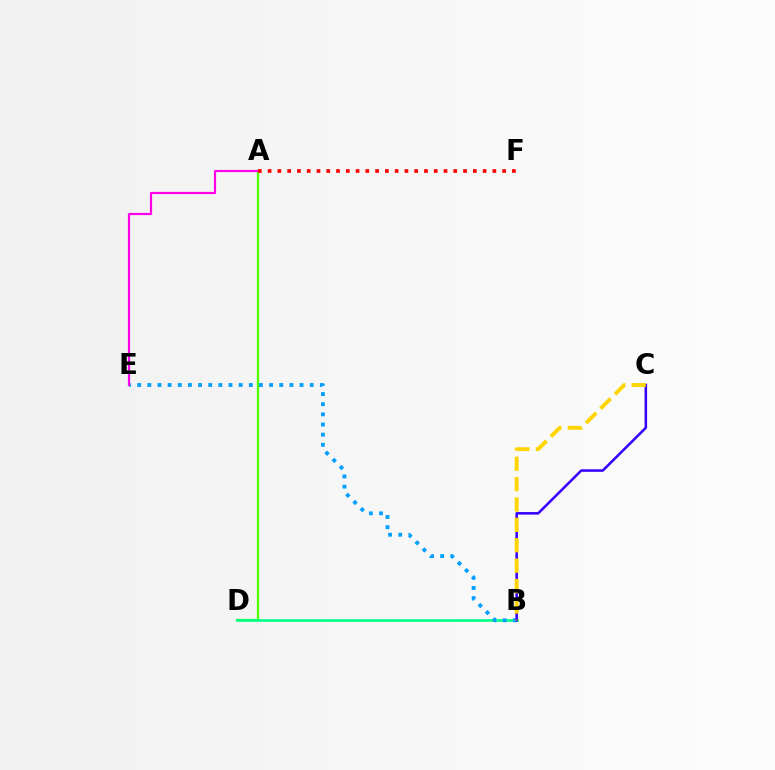{('A', 'D'): [{'color': '#4fff00', 'line_style': 'solid', 'thickness': 1.65}], ('B', 'D'): [{'color': '#00ff86', 'line_style': 'solid', 'thickness': 1.91}], ('B', 'E'): [{'color': '#009eff', 'line_style': 'dotted', 'thickness': 2.76}], ('A', 'E'): [{'color': '#ff00ed', 'line_style': 'solid', 'thickness': 1.58}], ('B', 'C'): [{'color': '#3700ff', 'line_style': 'solid', 'thickness': 1.83}, {'color': '#ffd500', 'line_style': 'dashed', 'thickness': 2.77}], ('A', 'F'): [{'color': '#ff0000', 'line_style': 'dotted', 'thickness': 2.65}]}